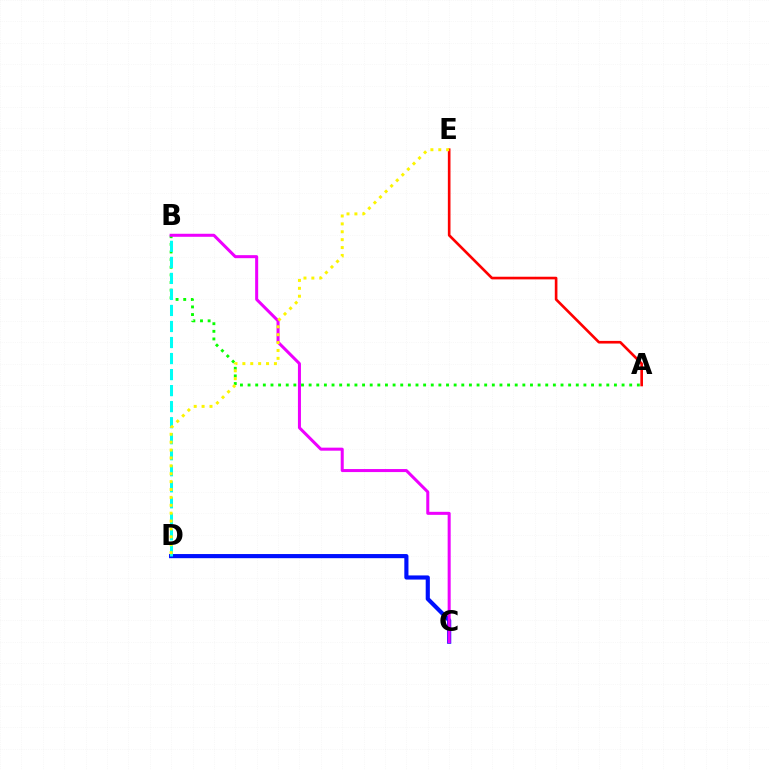{('A', 'B'): [{'color': '#08ff00', 'line_style': 'dotted', 'thickness': 2.07}], ('C', 'D'): [{'color': '#0010ff', 'line_style': 'solid', 'thickness': 2.98}], ('B', 'D'): [{'color': '#00fff6', 'line_style': 'dashed', 'thickness': 2.18}], ('B', 'C'): [{'color': '#ee00ff', 'line_style': 'solid', 'thickness': 2.18}], ('A', 'E'): [{'color': '#ff0000', 'line_style': 'solid', 'thickness': 1.9}], ('D', 'E'): [{'color': '#fcf500', 'line_style': 'dotted', 'thickness': 2.14}]}